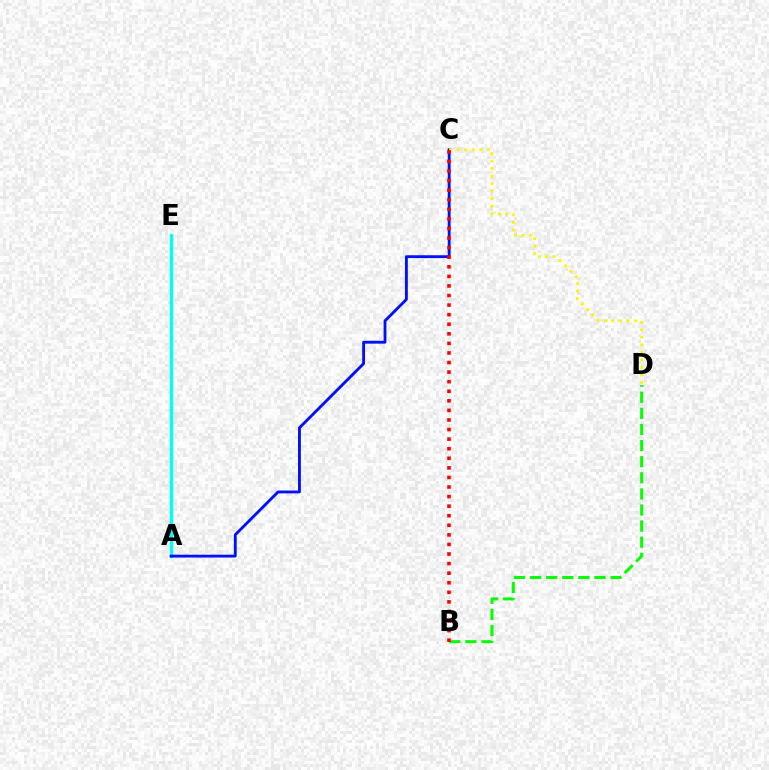{('A', 'E'): [{'color': '#ee00ff', 'line_style': 'dotted', 'thickness': 2.19}, {'color': '#00fff6', 'line_style': 'solid', 'thickness': 2.42}], ('A', 'C'): [{'color': '#0010ff', 'line_style': 'solid', 'thickness': 2.05}], ('C', 'D'): [{'color': '#fcf500', 'line_style': 'dotted', 'thickness': 2.04}], ('B', 'D'): [{'color': '#08ff00', 'line_style': 'dashed', 'thickness': 2.19}], ('B', 'C'): [{'color': '#ff0000', 'line_style': 'dotted', 'thickness': 2.6}]}